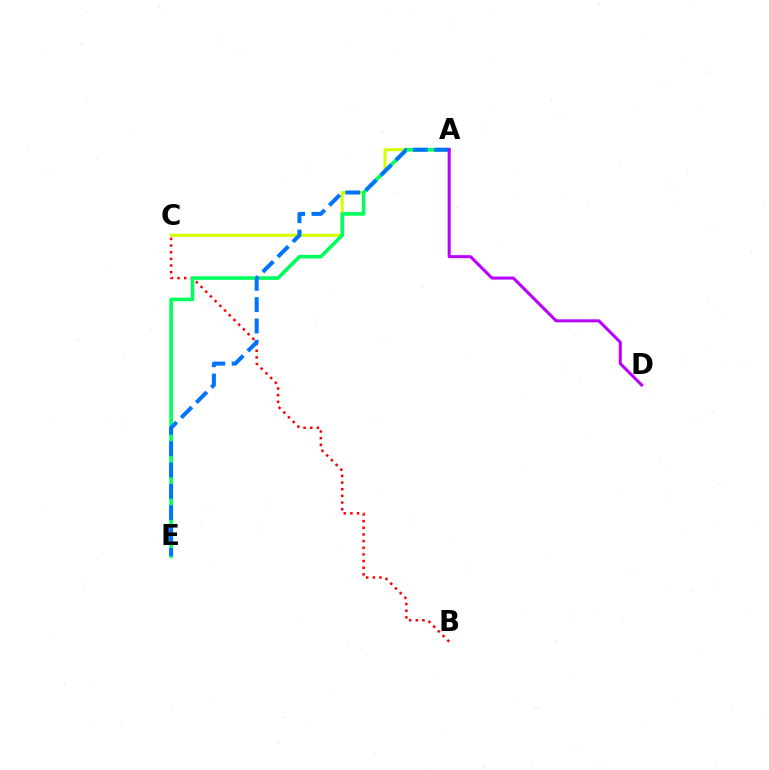{('B', 'C'): [{'color': '#ff0000', 'line_style': 'dotted', 'thickness': 1.81}], ('A', 'C'): [{'color': '#d1ff00', 'line_style': 'solid', 'thickness': 2.15}], ('A', 'E'): [{'color': '#00ff5c', 'line_style': 'solid', 'thickness': 2.6}, {'color': '#0074ff', 'line_style': 'dashed', 'thickness': 2.9}], ('A', 'D'): [{'color': '#b900ff', 'line_style': 'solid', 'thickness': 2.18}]}